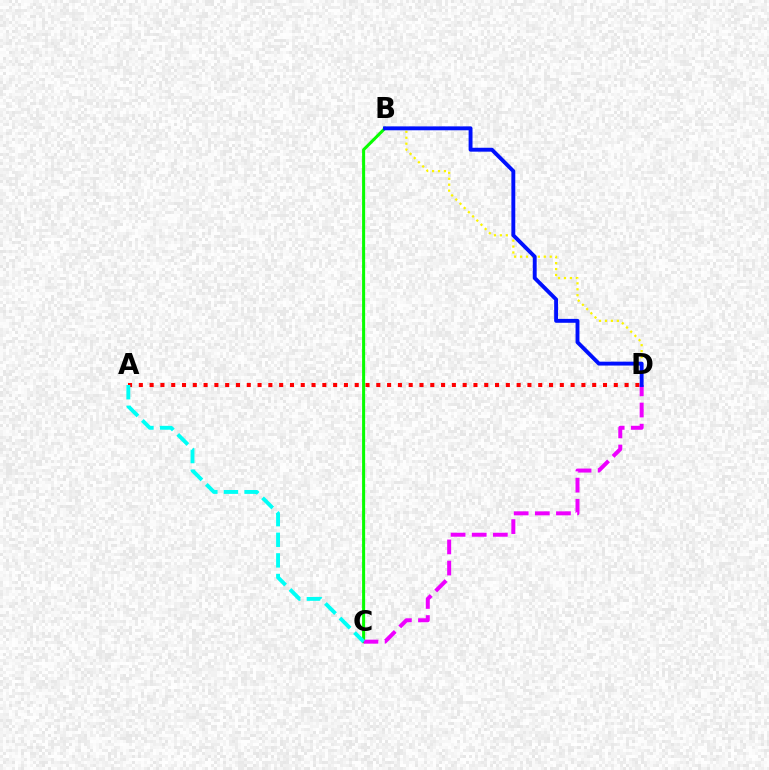{('A', 'D'): [{'color': '#ff0000', 'line_style': 'dotted', 'thickness': 2.93}], ('B', 'D'): [{'color': '#fcf500', 'line_style': 'dotted', 'thickness': 1.61}, {'color': '#0010ff', 'line_style': 'solid', 'thickness': 2.8}], ('B', 'C'): [{'color': '#08ff00', 'line_style': 'solid', 'thickness': 2.19}], ('C', 'D'): [{'color': '#ee00ff', 'line_style': 'dashed', 'thickness': 2.87}], ('A', 'C'): [{'color': '#00fff6', 'line_style': 'dashed', 'thickness': 2.8}]}